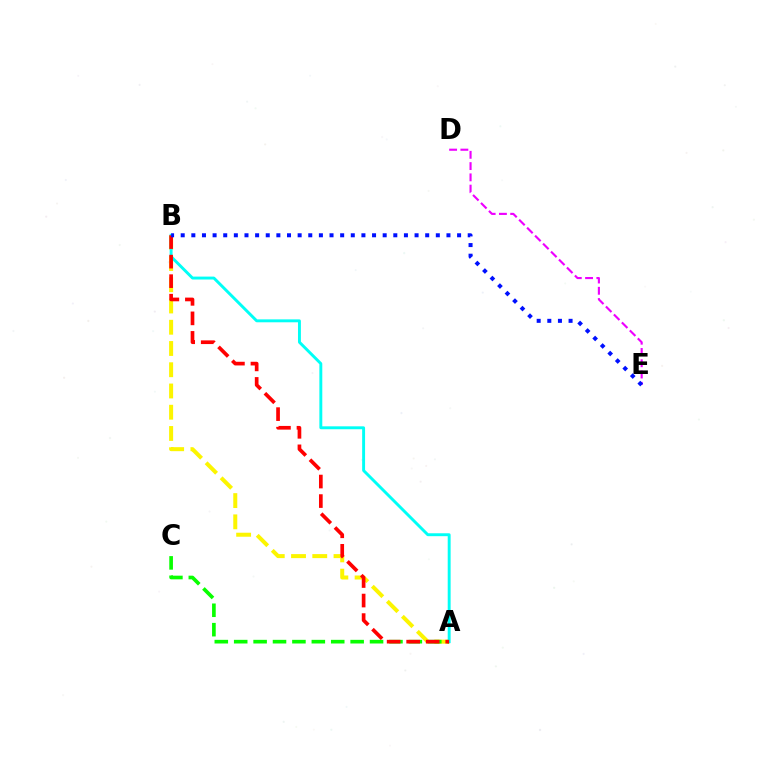{('D', 'E'): [{'color': '#ee00ff', 'line_style': 'dashed', 'thickness': 1.53}], ('A', 'B'): [{'color': '#fcf500', 'line_style': 'dashed', 'thickness': 2.89}, {'color': '#00fff6', 'line_style': 'solid', 'thickness': 2.1}, {'color': '#ff0000', 'line_style': 'dashed', 'thickness': 2.65}], ('A', 'C'): [{'color': '#08ff00', 'line_style': 'dashed', 'thickness': 2.64}], ('B', 'E'): [{'color': '#0010ff', 'line_style': 'dotted', 'thickness': 2.89}]}